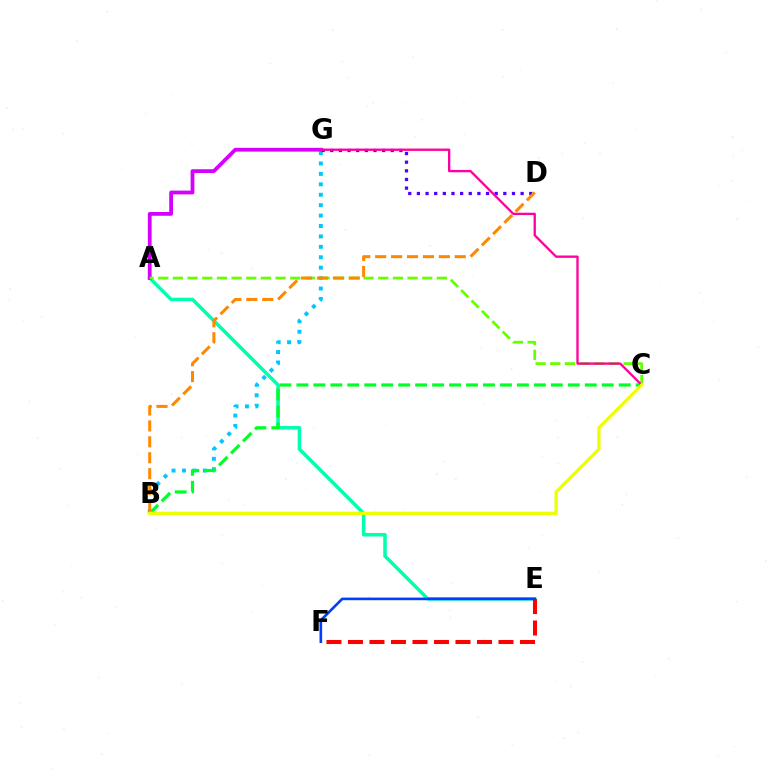{('B', 'G'): [{'color': '#00c7ff', 'line_style': 'dotted', 'thickness': 2.83}], ('A', 'E'): [{'color': '#00ffaf', 'line_style': 'solid', 'thickness': 2.53}], ('E', 'F'): [{'color': '#ff0000', 'line_style': 'dashed', 'thickness': 2.92}, {'color': '#003fff', 'line_style': 'solid', 'thickness': 1.89}], ('B', 'C'): [{'color': '#00ff27', 'line_style': 'dashed', 'thickness': 2.3}, {'color': '#eeff00', 'line_style': 'solid', 'thickness': 2.35}], ('A', 'G'): [{'color': '#d600ff', 'line_style': 'solid', 'thickness': 2.72}], ('D', 'G'): [{'color': '#4f00ff', 'line_style': 'dotted', 'thickness': 2.35}], ('A', 'C'): [{'color': '#66ff00', 'line_style': 'dashed', 'thickness': 1.99}], ('C', 'G'): [{'color': '#ff00a0', 'line_style': 'solid', 'thickness': 1.68}], ('B', 'D'): [{'color': '#ff8800', 'line_style': 'dashed', 'thickness': 2.16}]}